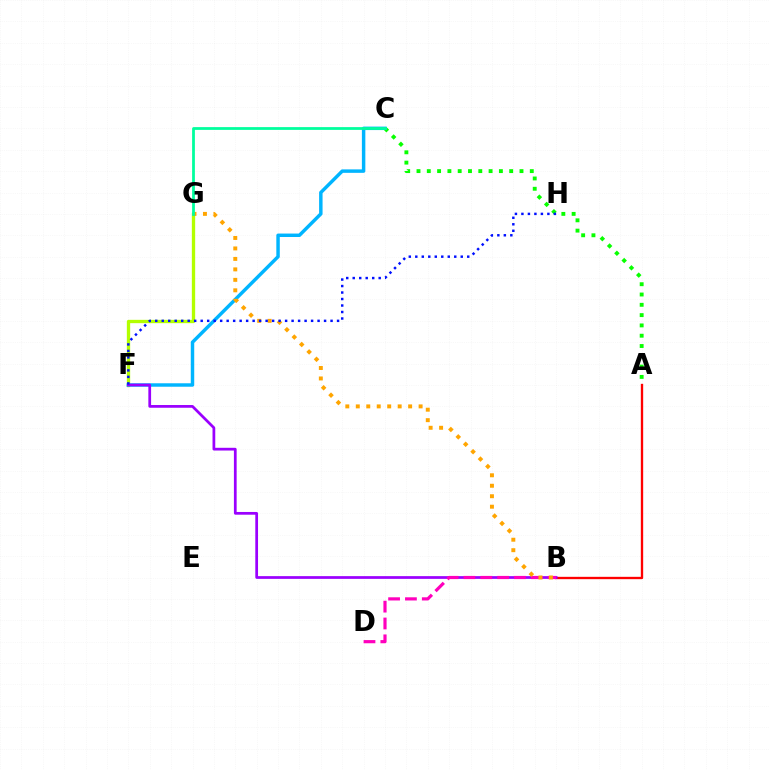{('A', 'C'): [{'color': '#08ff00', 'line_style': 'dotted', 'thickness': 2.8}], ('F', 'G'): [{'color': '#b3ff00', 'line_style': 'solid', 'thickness': 2.39}], ('C', 'F'): [{'color': '#00b5ff', 'line_style': 'solid', 'thickness': 2.49}], ('A', 'B'): [{'color': '#ff0000', 'line_style': 'solid', 'thickness': 1.68}], ('B', 'F'): [{'color': '#9b00ff', 'line_style': 'solid', 'thickness': 1.97}], ('B', 'D'): [{'color': '#ff00bd', 'line_style': 'dashed', 'thickness': 2.29}], ('B', 'G'): [{'color': '#ffa500', 'line_style': 'dotted', 'thickness': 2.84}], ('C', 'G'): [{'color': '#00ff9d', 'line_style': 'solid', 'thickness': 2.0}], ('F', 'H'): [{'color': '#0010ff', 'line_style': 'dotted', 'thickness': 1.76}]}